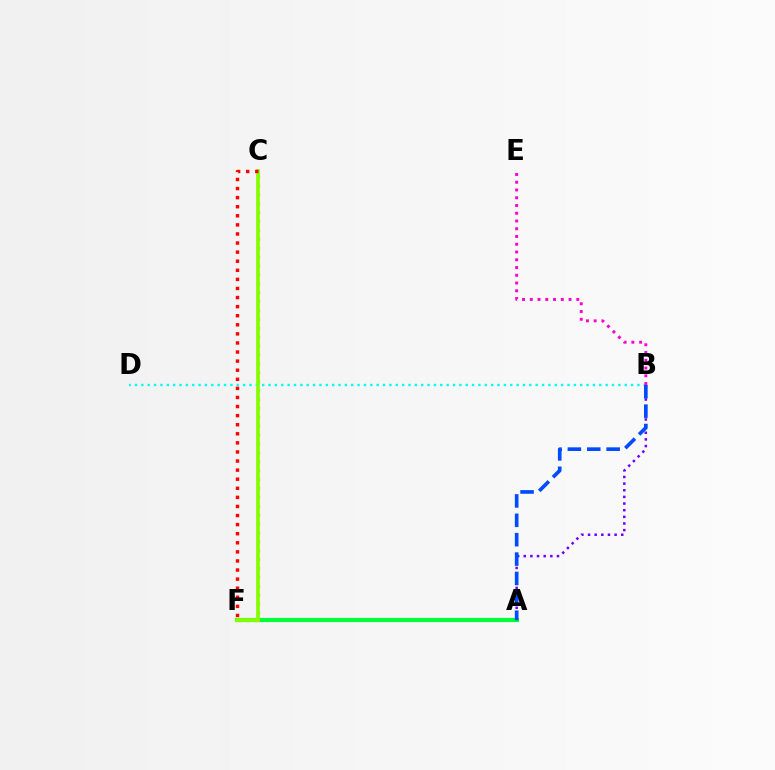{('A', 'B'): [{'color': '#7200ff', 'line_style': 'dotted', 'thickness': 1.81}, {'color': '#004bff', 'line_style': 'dashed', 'thickness': 2.63}], ('B', 'D'): [{'color': '#00fff6', 'line_style': 'dotted', 'thickness': 1.73}], ('A', 'F'): [{'color': '#00ff39', 'line_style': 'solid', 'thickness': 2.98}], ('B', 'E'): [{'color': '#ff00cf', 'line_style': 'dotted', 'thickness': 2.11}], ('C', 'F'): [{'color': '#ffbd00', 'line_style': 'dotted', 'thickness': 2.42}, {'color': '#84ff00', 'line_style': 'solid', 'thickness': 2.66}, {'color': '#ff0000', 'line_style': 'dotted', 'thickness': 2.47}]}